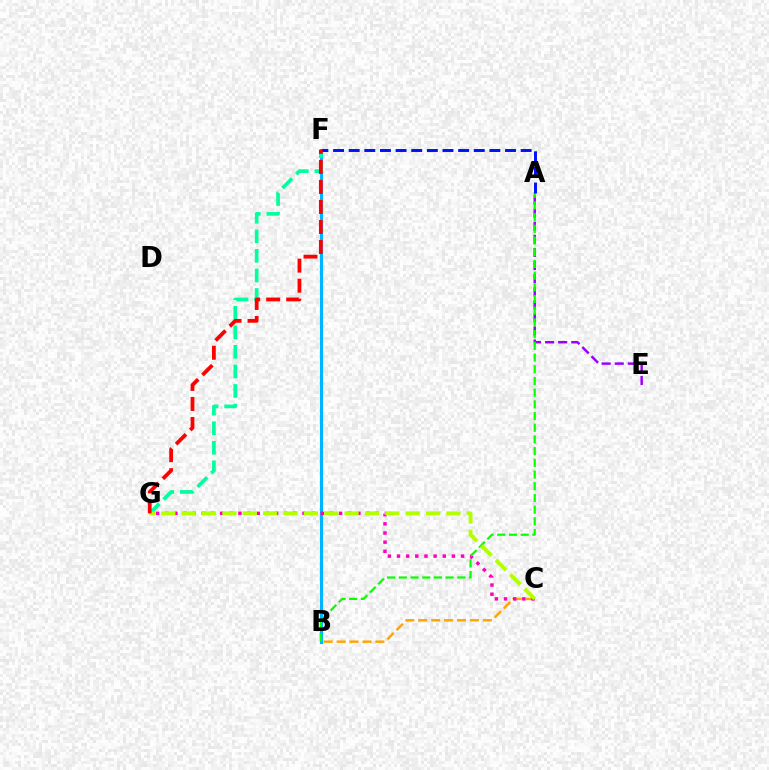{('A', 'E'): [{'color': '#9b00ff', 'line_style': 'dashed', 'thickness': 1.78}], ('B', 'C'): [{'color': '#ffa500', 'line_style': 'dashed', 'thickness': 1.76}], ('B', 'F'): [{'color': '#00b5ff', 'line_style': 'solid', 'thickness': 2.23}], ('F', 'G'): [{'color': '#00ff9d', 'line_style': 'dashed', 'thickness': 2.66}, {'color': '#ff0000', 'line_style': 'dashed', 'thickness': 2.72}], ('C', 'G'): [{'color': '#ff00bd', 'line_style': 'dotted', 'thickness': 2.49}, {'color': '#b3ff00', 'line_style': 'dashed', 'thickness': 2.77}], ('A', 'B'): [{'color': '#08ff00', 'line_style': 'dashed', 'thickness': 1.59}], ('A', 'F'): [{'color': '#0010ff', 'line_style': 'dashed', 'thickness': 2.12}]}